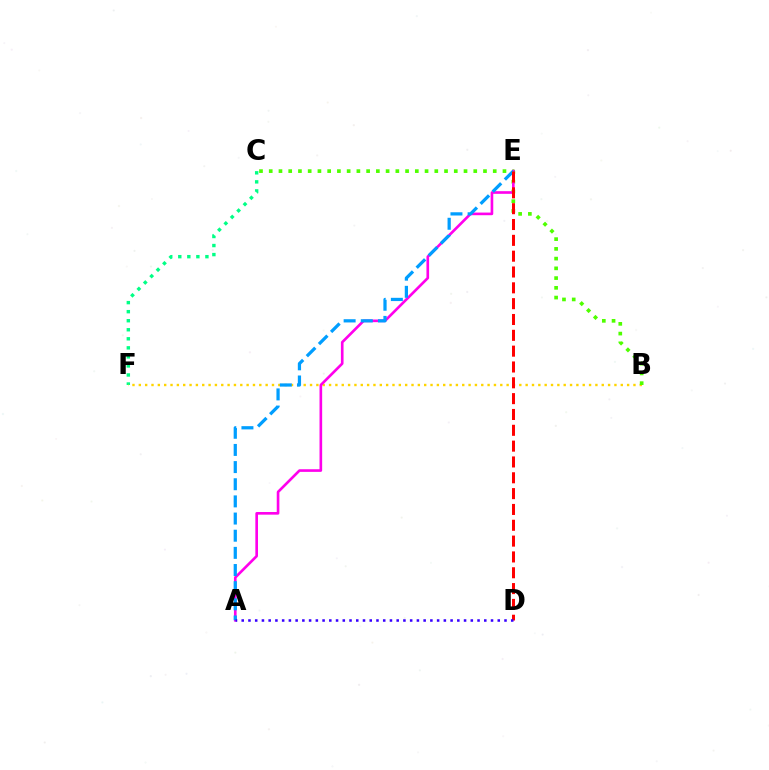{('C', 'F'): [{'color': '#00ff86', 'line_style': 'dotted', 'thickness': 2.46}], ('B', 'F'): [{'color': '#ffd500', 'line_style': 'dotted', 'thickness': 1.72}], ('B', 'C'): [{'color': '#4fff00', 'line_style': 'dotted', 'thickness': 2.65}], ('A', 'E'): [{'color': '#ff00ed', 'line_style': 'solid', 'thickness': 1.9}, {'color': '#009eff', 'line_style': 'dashed', 'thickness': 2.33}], ('D', 'E'): [{'color': '#ff0000', 'line_style': 'dashed', 'thickness': 2.15}], ('A', 'D'): [{'color': '#3700ff', 'line_style': 'dotted', 'thickness': 1.83}]}